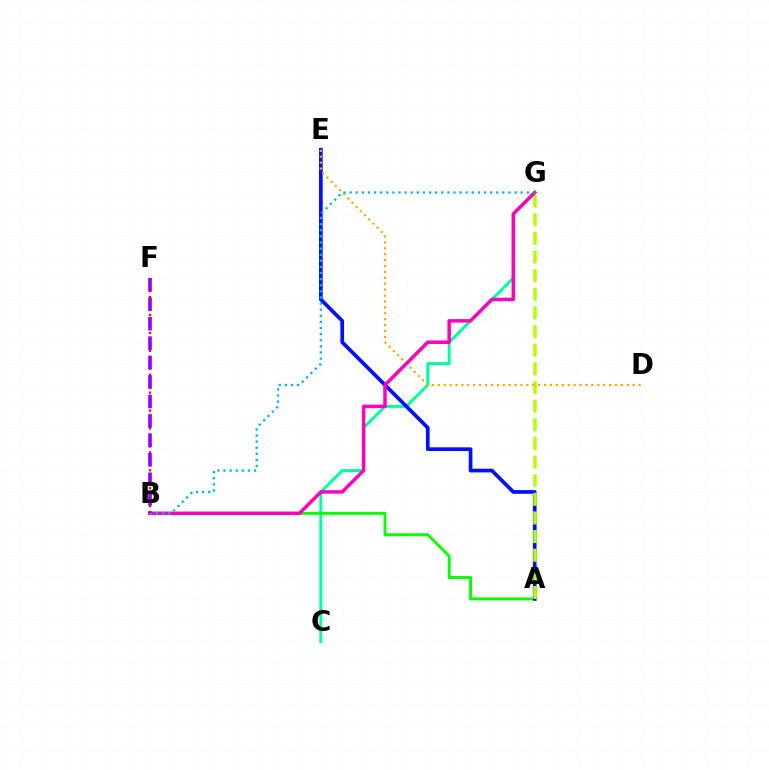{('C', 'G'): [{'color': '#00ff9d', 'line_style': 'solid', 'thickness': 2.14}], ('A', 'B'): [{'color': '#08ff00', 'line_style': 'solid', 'thickness': 2.1}], ('A', 'E'): [{'color': '#0010ff', 'line_style': 'solid', 'thickness': 2.67}], ('A', 'G'): [{'color': '#b3ff00', 'line_style': 'dashed', 'thickness': 2.53}], ('B', 'F'): [{'color': '#ff0000', 'line_style': 'dotted', 'thickness': 1.62}, {'color': '#9b00ff', 'line_style': 'dashed', 'thickness': 2.64}], ('D', 'E'): [{'color': '#ffa500', 'line_style': 'dotted', 'thickness': 1.6}], ('B', 'G'): [{'color': '#ff00bd', 'line_style': 'solid', 'thickness': 2.5}, {'color': '#00b5ff', 'line_style': 'dotted', 'thickness': 1.66}]}